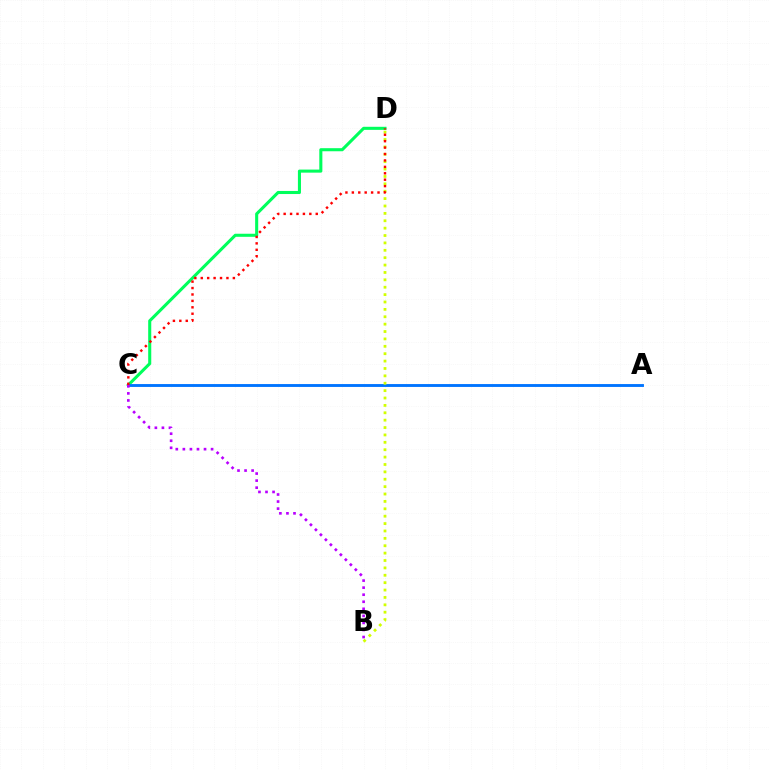{('C', 'D'): [{'color': '#00ff5c', 'line_style': 'solid', 'thickness': 2.21}, {'color': '#ff0000', 'line_style': 'dotted', 'thickness': 1.74}], ('A', 'C'): [{'color': '#0074ff', 'line_style': 'solid', 'thickness': 2.07}], ('B', 'C'): [{'color': '#b900ff', 'line_style': 'dotted', 'thickness': 1.92}], ('B', 'D'): [{'color': '#d1ff00', 'line_style': 'dotted', 'thickness': 2.01}]}